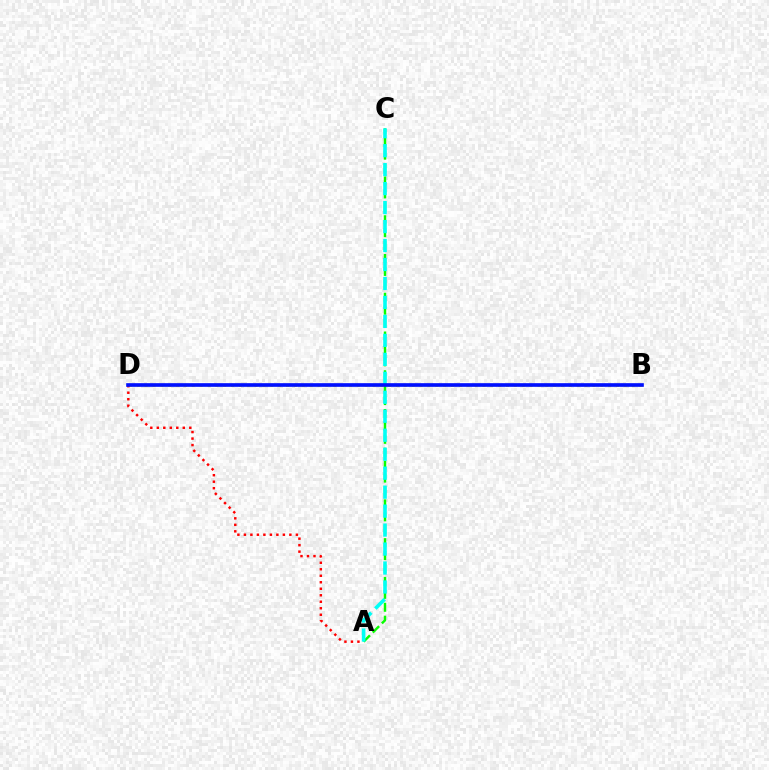{('B', 'D'): [{'color': '#ee00ff', 'line_style': 'dotted', 'thickness': 1.56}, {'color': '#fcf500', 'line_style': 'dotted', 'thickness': 2.13}, {'color': '#0010ff', 'line_style': 'solid', 'thickness': 2.63}], ('A', 'C'): [{'color': '#08ff00', 'line_style': 'dashed', 'thickness': 1.75}, {'color': '#00fff6', 'line_style': 'dashed', 'thickness': 2.58}], ('A', 'D'): [{'color': '#ff0000', 'line_style': 'dotted', 'thickness': 1.77}]}